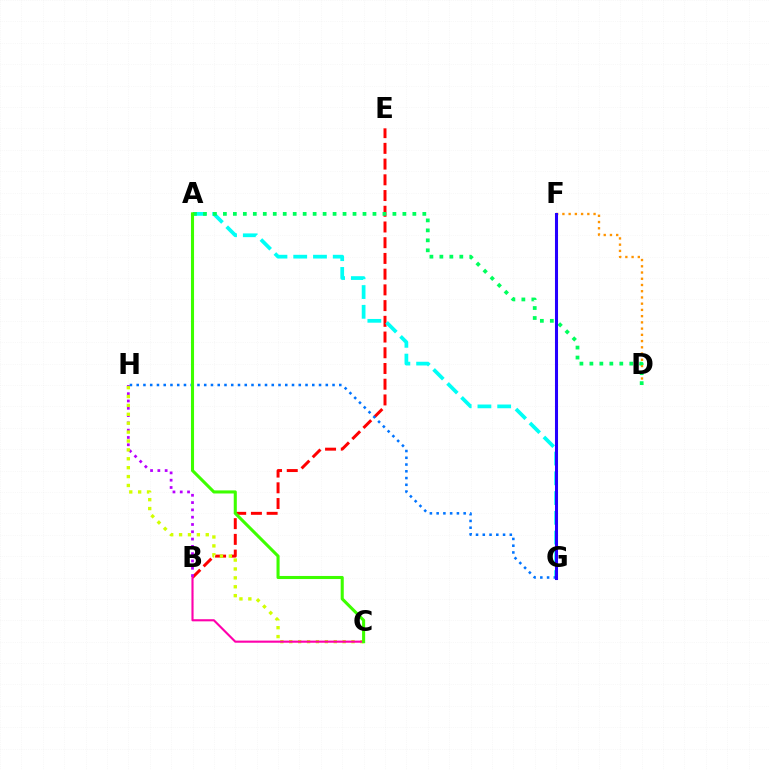{('B', 'E'): [{'color': '#ff0000', 'line_style': 'dashed', 'thickness': 2.14}], ('B', 'H'): [{'color': '#b900ff', 'line_style': 'dotted', 'thickness': 1.98}], ('D', 'F'): [{'color': '#ff9400', 'line_style': 'dotted', 'thickness': 1.69}], ('A', 'G'): [{'color': '#00fff6', 'line_style': 'dashed', 'thickness': 2.68}], ('A', 'D'): [{'color': '#00ff5c', 'line_style': 'dotted', 'thickness': 2.71}], ('C', 'H'): [{'color': '#d1ff00', 'line_style': 'dotted', 'thickness': 2.42}], ('B', 'C'): [{'color': '#ff00ac', 'line_style': 'solid', 'thickness': 1.53}], ('G', 'H'): [{'color': '#0074ff', 'line_style': 'dotted', 'thickness': 1.83}], ('F', 'G'): [{'color': '#2500ff', 'line_style': 'solid', 'thickness': 2.2}], ('A', 'C'): [{'color': '#3dff00', 'line_style': 'solid', 'thickness': 2.22}]}